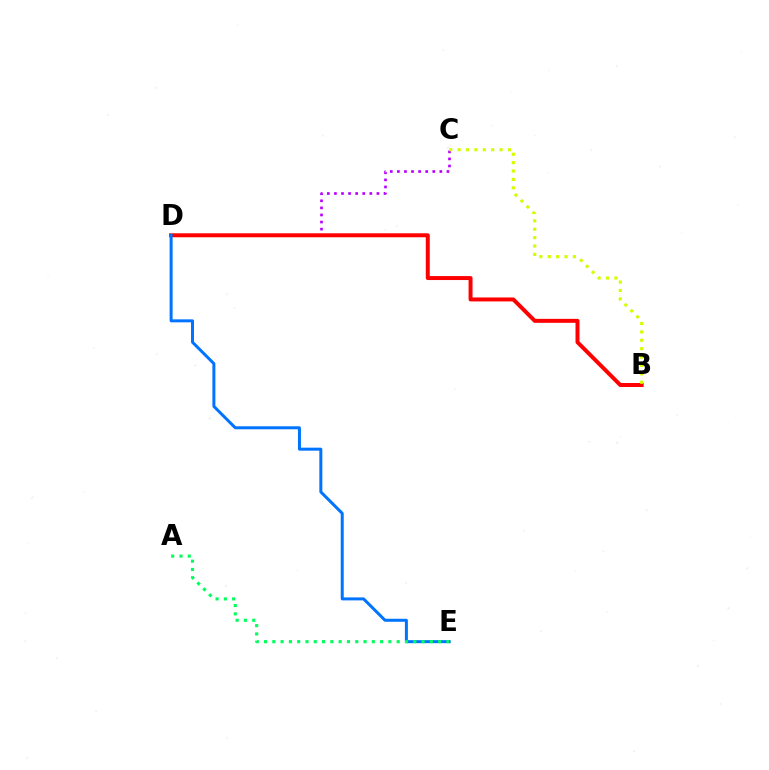{('C', 'D'): [{'color': '#b900ff', 'line_style': 'dotted', 'thickness': 1.92}], ('B', 'D'): [{'color': '#ff0000', 'line_style': 'solid', 'thickness': 2.86}], ('D', 'E'): [{'color': '#0074ff', 'line_style': 'solid', 'thickness': 2.16}], ('B', 'C'): [{'color': '#d1ff00', 'line_style': 'dotted', 'thickness': 2.28}], ('A', 'E'): [{'color': '#00ff5c', 'line_style': 'dotted', 'thickness': 2.25}]}